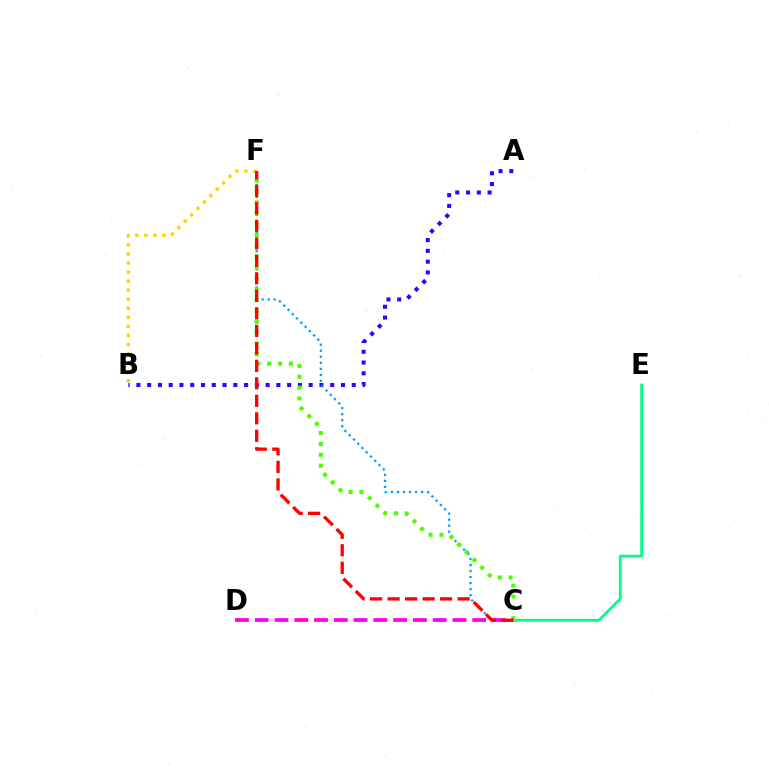{('B', 'F'): [{'color': '#ffd500', 'line_style': 'dotted', 'thickness': 2.46}], ('C', 'E'): [{'color': '#00ff86', 'line_style': 'solid', 'thickness': 2.04}], ('A', 'B'): [{'color': '#3700ff', 'line_style': 'dotted', 'thickness': 2.93}], ('C', 'F'): [{'color': '#009eff', 'line_style': 'dotted', 'thickness': 1.64}, {'color': '#4fff00', 'line_style': 'dotted', 'thickness': 2.95}, {'color': '#ff0000', 'line_style': 'dashed', 'thickness': 2.38}], ('C', 'D'): [{'color': '#ff00ed', 'line_style': 'dashed', 'thickness': 2.69}]}